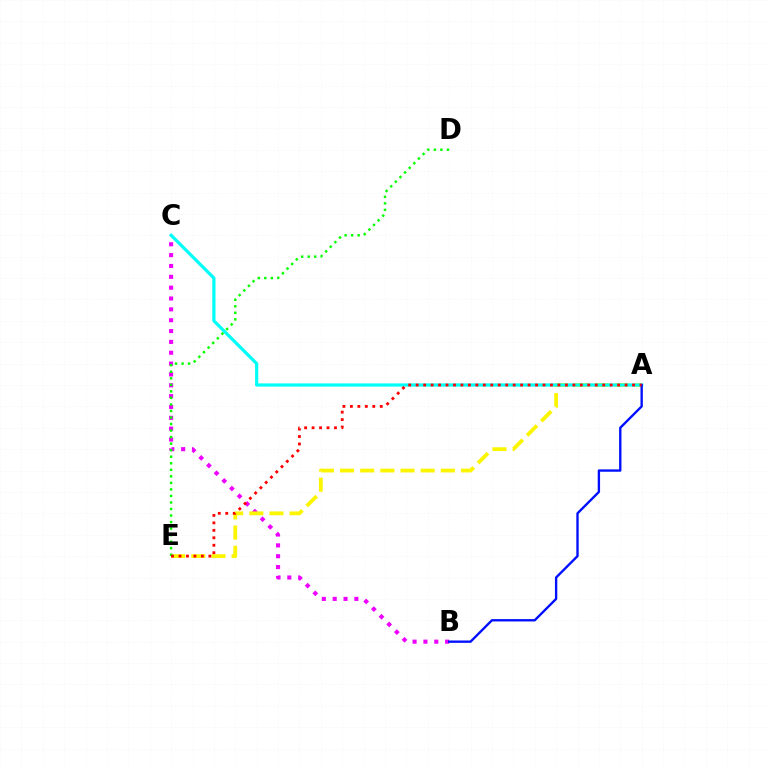{('B', 'C'): [{'color': '#ee00ff', 'line_style': 'dotted', 'thickness': 2.95}], ('A', 'E'): [{'color': '#fcf500', 'line_style': 'dashed', 'thickness': 2.74}, {'color': '#ff0000', 'line_style': 'dotted', 'thickness': 2.03}], ('A', 'C'): [{'color': '#00fff6', 'line_style': 'solid', 'thickness': 2.31}], ('D', 'E'): [{'color': '#08ff00', 'line_style': 'dotted', 'thickness': 1.78}], ('A', 'B'): [{'color': '#0010ff', 'line_style': 'solid', 'thickness': 1.7}]}